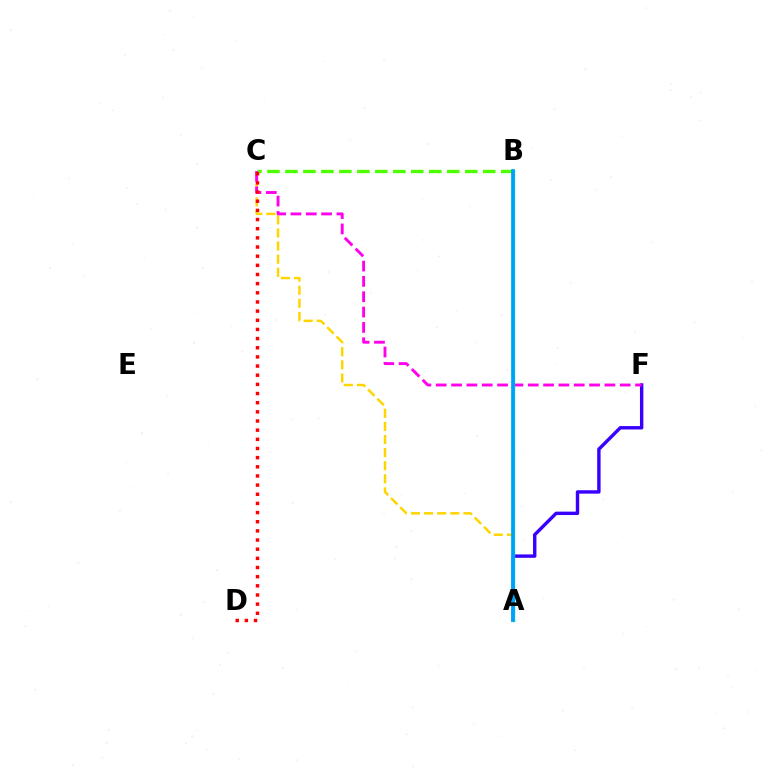{('A', 'F'): [{'color': '#3700ff', 'line_style': 'solid', 'thickness': 2.45}], ('B', 'C'): [{'color': '#4fff00', 'line_style': 'dashed', 'thickness': 2.44}], ('A', 'C'): [{'color': '#ffd500', 'line_style': 'dashed', 'thickness': 1.78}], ('C', 'F'): [{'color': '#ff00ed', 'line_style': 'dashed', 'thickness': 2.08}], ('C', 'D'): [{'color': '#ff0000', 'line_style': 'dotted', 'thickness': 2.49}], ('A', 'B'): [{'color': '#00ff86', 'line_style': 'solid', 'thickness': 2.4}, {'color': '#009eff', 'line_style': 'solid', 'thickness': 2.64}]}